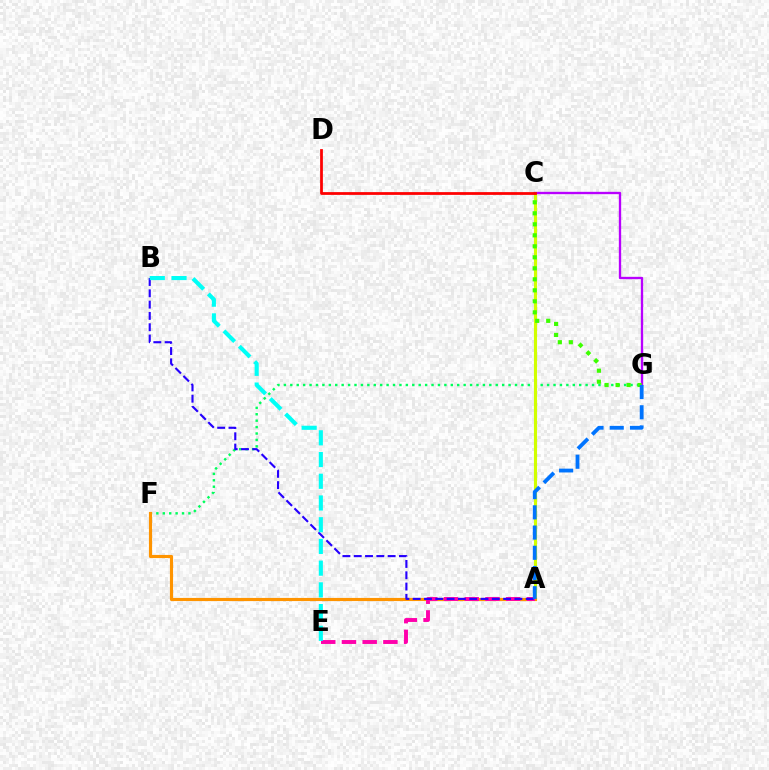{('F', 'G'): [{'color': '#00ff5c', 'line_style': 'dotted', 'thickness': 1.74}], ('A', 'C'): [{'color': '#d1ff00', 'line_style': 'solid', 'thickness': 2.24}], ('A', 'F'): [{'color': '#ff9400', 'line_style': 'solid', 'thickness': 2.27}], ('C', 'G'): [{'color': '#b900ff', 'line_style': 'solid', 'thickness': 1.68}, {'color': '#3dff00', 'line_style': 'dotted', 'thickness': 2.99}], ('A', 'E'): [{'color': '#ff00ac', 'line_style': 'dashed', 'thickness': 2.81}], ('A', 'B'): [{'color': '#2500ff', 'line_style': 'dashed', 'thickness': 1.54}], ('B', 'E'): [{'color': '#00fff6', 'line_style': 'dashed', 'thickness': 2.95}], ('C', 'D'): [{'color': '#ff0000', 'line_style': 'solid', 'thickness': 1.99}], ('A', 'G'): [{'color': '#0074ff', 'line_style': 'dashed', 'thickness': 2.75}]}